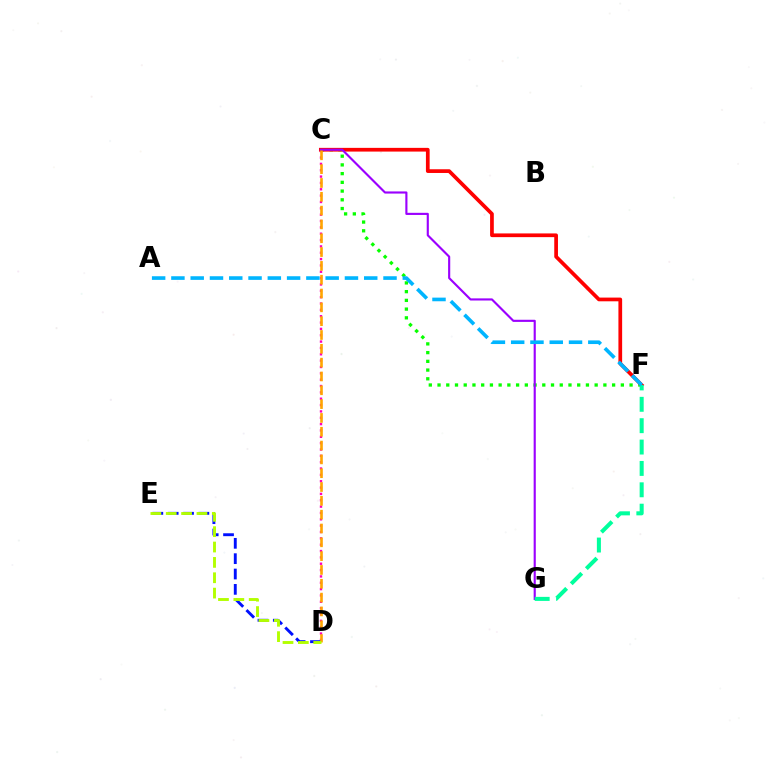{('C', 'D'): [{'color': '#ff00bd', 'line_style': 'dotted', 'thickness': 1.72}, {'color': '#ffa500', 'line_style': 'dashed', 'thickness': 1.88}], ('D', 'E'): [{'color': '#0010ff', 'line_style': 'dashed', 'thickness': 2.09}, {'color': '#b3ff00', 'line_style': 'dashed', 'thickness': 2.09}], ('C', 'F'): [{'color': '#08ff00', 'line_style': 'dotted', 'thickness': 2.37}, {'color': '#ff0000', 'line_style': 'solid', 'thickness': 2.67}], ('C', 'G'): [{'color': '#9b00ff', 'line_style': 'solid', 'thickness': 1.54}], ('F', 'G'): [{'color': '#00ff9d', 'line_style': 'dashed', 'thickness': 2.9}], ('A', 'F'): [{'color': '#00b5ff', 'line_style': 'dashed', 'thickness': 2.62}]}